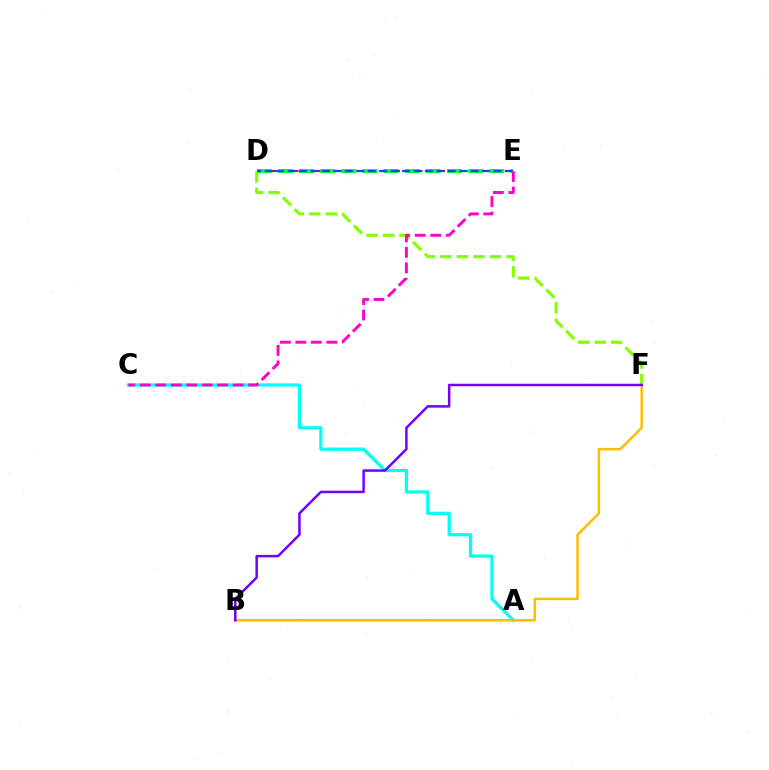{('D', 'E'): [{'color': '#ff0000', 'line_style': 'dashed', 'thickness': 1.53}, {'color': '#00ff39', 'line_style': 'dashed', 'thickness': 2.87}, {'color': '#004bff', 'line_style': 'dashed', 'thickness': 1.55}], ('D', 'F'): [{'color': '#84ff00', 'line_style': 'dashed', 'thickness': 2.25}], ('A', 'C'): [{'color': '#00fff6', 'line_style': 'solid', 'thickness': 2.32}], ('B', 'F'): [{'color': '#ffbd00', 'line_style': 'solid', 'thickness': 1.8}, {'color': '#7200ff', 'line_style': 'solid', 'thickness': 1.8}], ('C', 'E'): [{'color': '#ff00cf', 'line_style': 'dashed', 'thickness': 2.1}]}